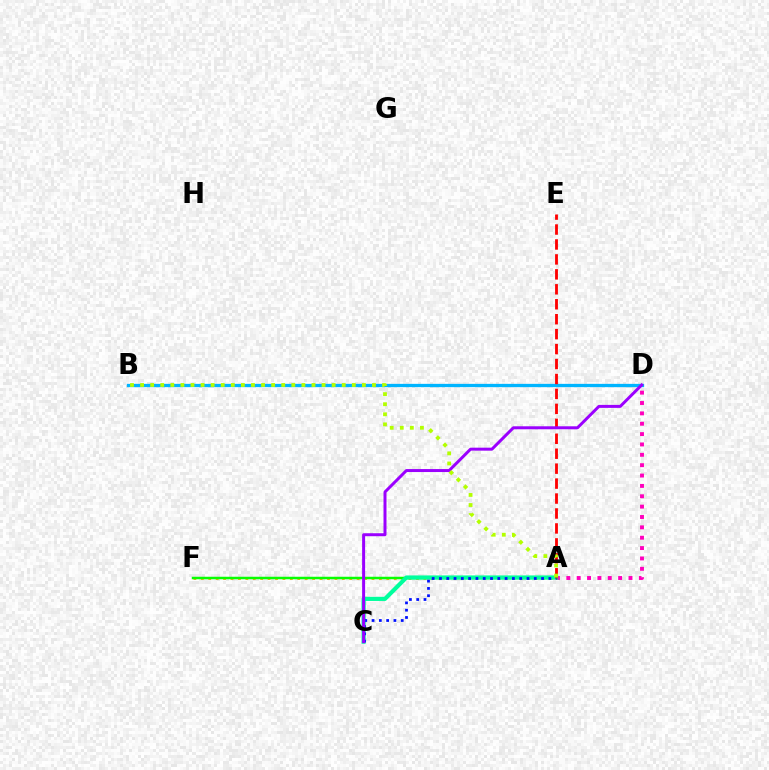{('A', 'F'): [{'color': '#ffa500', 'line_style': 'dotted', 'thickness': 2.02}, {'color': '#08ff00', 'line_style': 'solid', 'thickness': 1.79}], ('B', 'D'): [{'color': '#00b5ff', 'line_style': 'solid', 'thickness': 2.37}], ('A', 'D'): [{'color': '#ff00bd', 'line_style': 'dotted', 'thickness': 2.82}], ('A', 'C'): [{'color': '#00ff9d', 'line_style': 'solid', 'thickness': 2.98}, {'color': '#0010ff', 'line_style': 'dotted', 'thickness': 1.98}], ('A', 'E'): [{'color': '#ff0000', 'line_style': 'dashed', 'thickness': 2.03}], ('C', 'D'): [{'color': '#9b00ff', 'line_style': 'solid', 'thickness': 2.15}], ('A', 'B'): [{'color': '#b3ff00', 'line_style': 'dotted', 'thickness': 2.74}]}